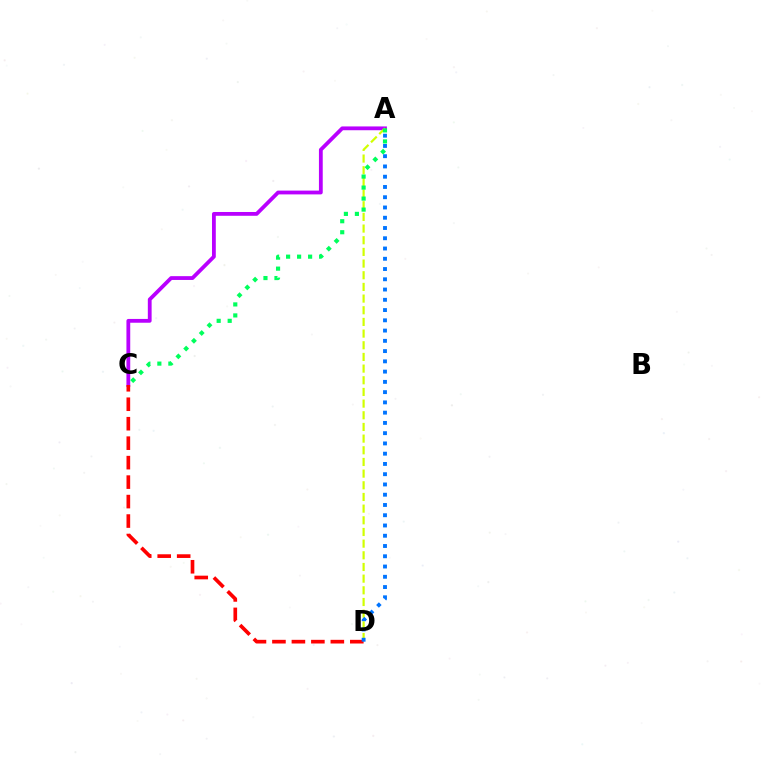{('A', 'C'): [{'color': '#b900ff', 'line_style': 'solid', 'thickness': 2.73}, {'color': '#00ff5c', 'line_style': 'dotted', 'thickness': 2.99}], ('C', 'D'): [{'color': '#ff0000', 'line_style': 'dashed', 'thickness': 2.64}], ('A', 'D'): [{'color': '#d1ff00', 'line_style': 'dashed', 'thickness': 1.59}, {'color': '#0074ff', 'line_style': 'dotted', 'thickness': 2.79}]}